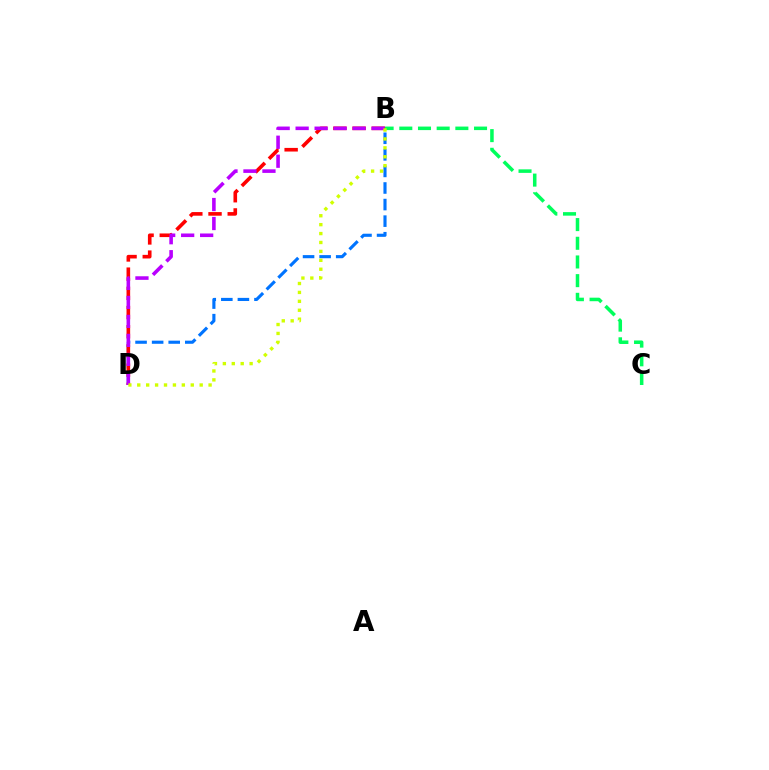{('B', 'D'): [{'color': '#0074ff', 'line_style': 'dashed', 'thickness': 2.25}, {'color': '#ff0000', 'line_style': 'dashed', 'thickness': 2.61}, {'color': '#b900ff', 'line_style': 'dashed', 'thickness': 2.58}, {'color': '#d1ff00', 'line_style': 'dotted', 'thickness': 2.42}], ('B', 'C'): [{'color': '#00ff5c', 'line_style': 'dashed', 'thickness': 2.54}]}